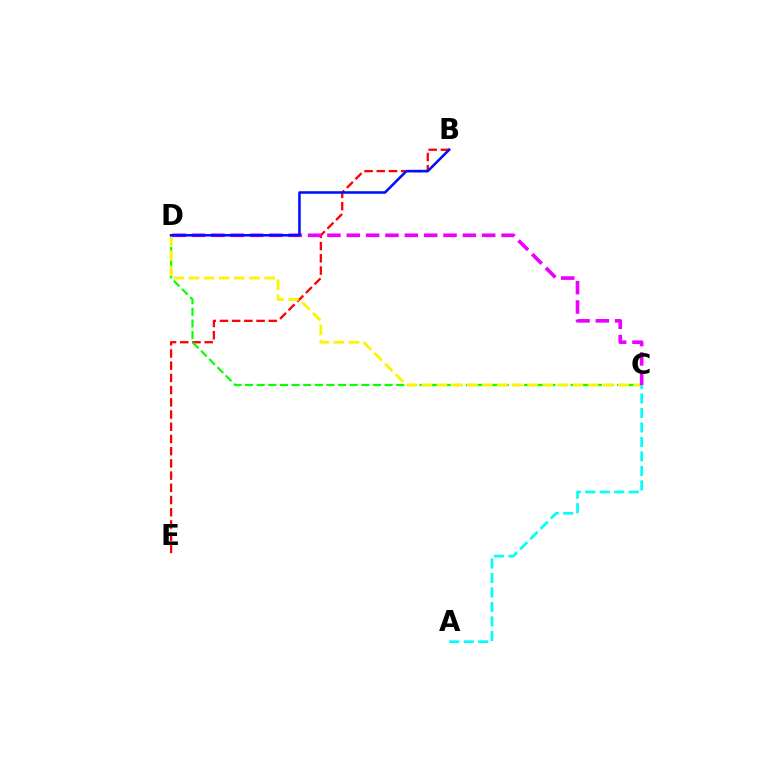{('B', 'E'): [{'color': '#ff0000', 'line_style': 'dashed', 'thickness': 1.66}], ('C', 'D'): [{'color': '#08ff00', 'line_style': 'dashed', 'thickness': 1.58}, {'color': '#fcf500', 'line_style': 'dashed', 'thickness': 2.05}, {'color': '#ee00ff', 'line_style': 'dashed', 'thickness': 2.63}], ('A', 'C'): [{'color': '#00fff6', 'line_style': 'dashed', 'thickness': 1.97}], ('B', 'D'): [{'color': '#0010ff', 'line_style': 'solid', 'thickness': 1.85}]}